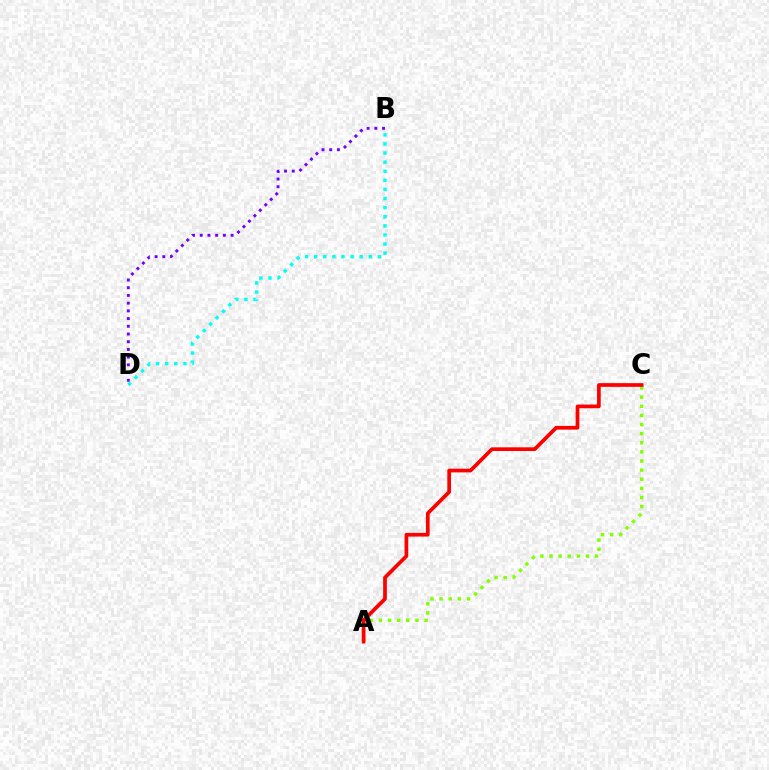{('A', 'C'): [{'color': '#84ff00', 'line_style': 'dotted', 'thickness': 2.48}, {'color': '#ff0000', 'line_style': 'solid', 'thickness': 2.67}], ('B', 'D'): [{'color': '#7200ff', 'line_style': 'dotted', 'thickness': 2.1}, {'color': '#00fff6', 'line_style': 'dotted', 'thickness': 2.47}]}